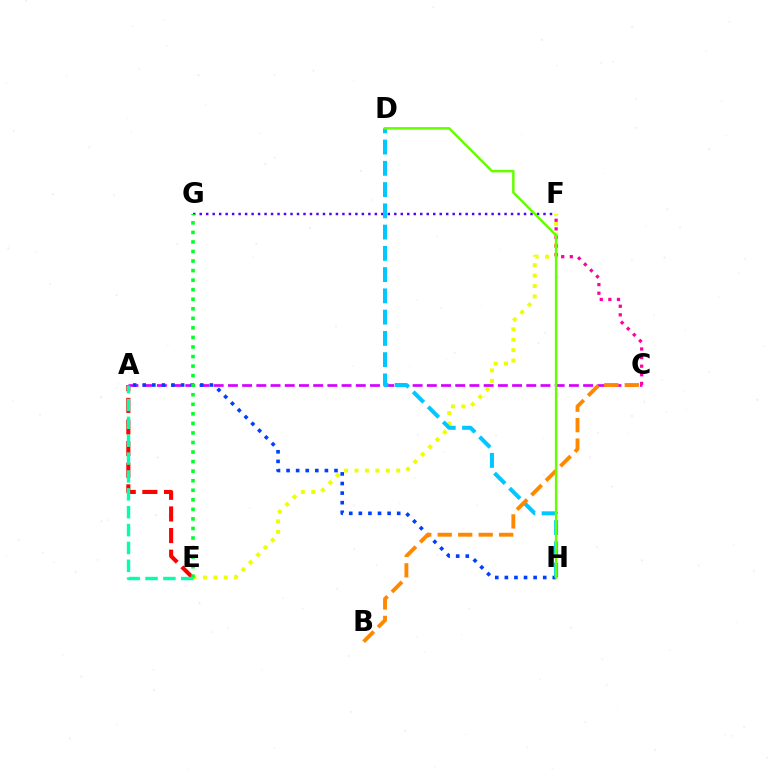{('E', 'F'): [{'color': '#eeff00', 'line_style': 'dotted', 'thickness': 2.83}], ('A', 'E'): [{'color': '#ff0000', 'line_style': 'dashed', 'thickness': 2.94}, {'color': '#00ffaf', 'line_style': 'dashed', 'thickness': 2.43}], ('F', 'G'): [{'color': '#4f00ff', 'line_style': 'dotted', 'thickness': 1.76}], ('A', 'C'): [{'color': '#d600ff', 'line_style': 'dashed', 'thickness': 1.93}], ('A', 'H'): [{'color': '#003fff', 'line_style': 'dotted', 'thickness': 2.61}], ('C', 'F'): [{'color': '#ff00a0', 'line_style': 'dotted', 'thickness': 2.34}], ('E', 'G'): [{'color': '#00ff27', 'line_style': 'dotted', 'thickness': 2.59}], ('D', 'H'): [{'color': '#00c7ff', 'line_style': 'dashed', 'thickness': 2.89}, {'color': '#66ff00', 'line_style': 'solid', 'thickness': 1.8}], ('B', 'C'): [{'color': '#ff8800', 'line_style': 'dashed', 'thickness': 2.78}]}